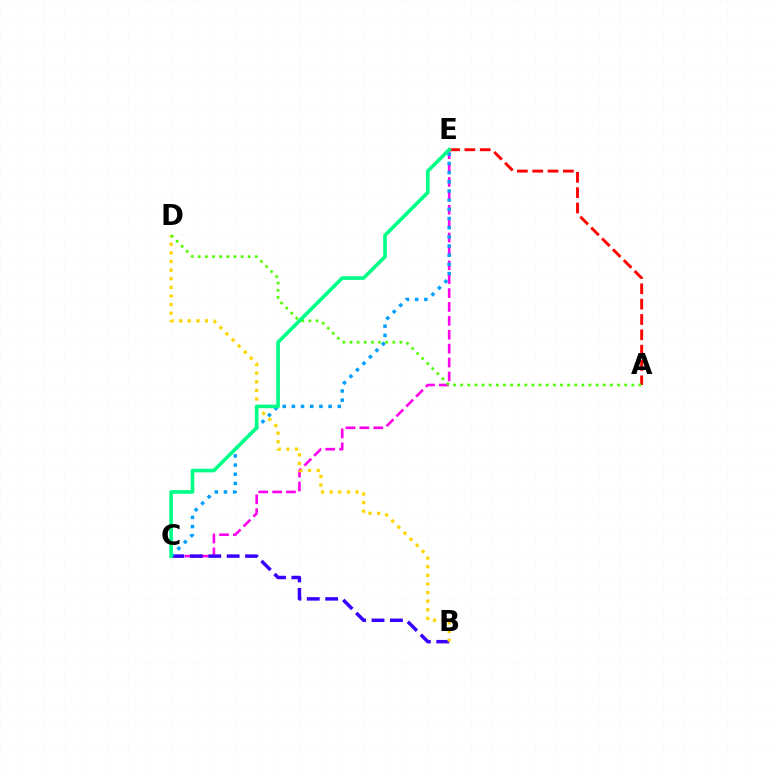{('C', 'E'): [{'color': '#ff00ed', 'line_style': 'dashed', 'thickness': 1.89}, {'color': '#009eff', 'line_style': 'dotted', 'thickness': 2.49}, {'color': '#00ff86', 'line_style': 'solid', 'thickness': 2.6}], ('B', 'C'): [{'color': '#3700ff', 'line_style': 'dashed', 'thickness': 2.5}], ('B', 'D'): [{'color': '#ffd500', 'line_style': 'dotted', 'thickness': 2.34}], ('A', 'E'): [{'color': '#ff0000', 'line_style': 'dashed', 'thickness': 2.08}], ('A', 'D'): [{'color': '#4fff00', 'line_style': 'dotted', 'thickness': 1.94}]}